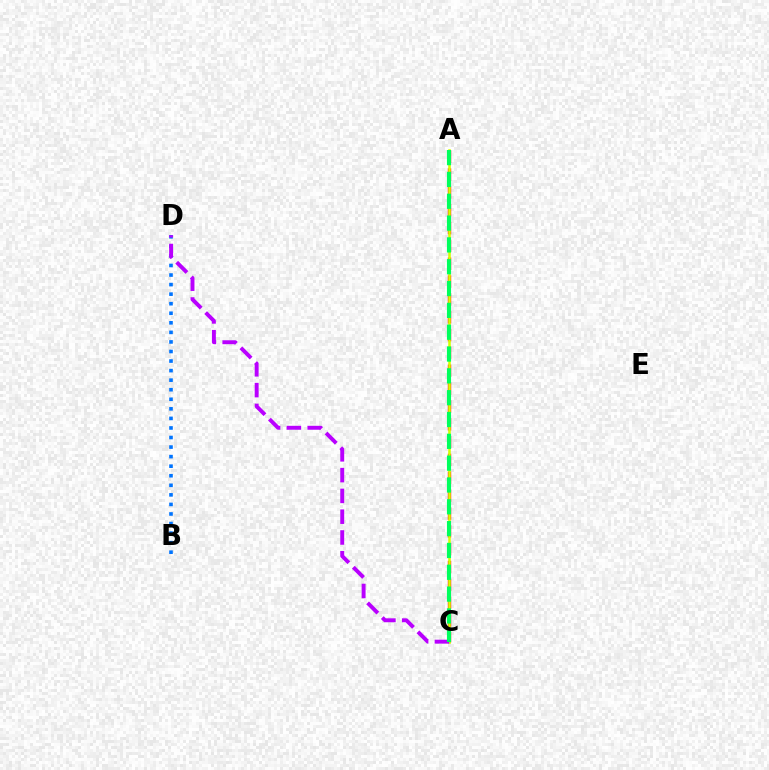{('A', 'C'): [{'color': '#ff0000', 'line_style': 'dashed', 'thickness': 2.42}, {'color': '#d1ff00', 'line_style': 'solid', 'thickness': 1.83}, {'color': '#00ff5c', 'line_style': 'dashed', 'thickness': 2.96}], ('B', 'D'): [{'color': '#0074ff', 'line_style': 'dotted', 'thickness': 2.6}], ('C', 'D'): [{'color': '#b900ff', 'line_style': 'dashed', 'thickness': 2.82}]}